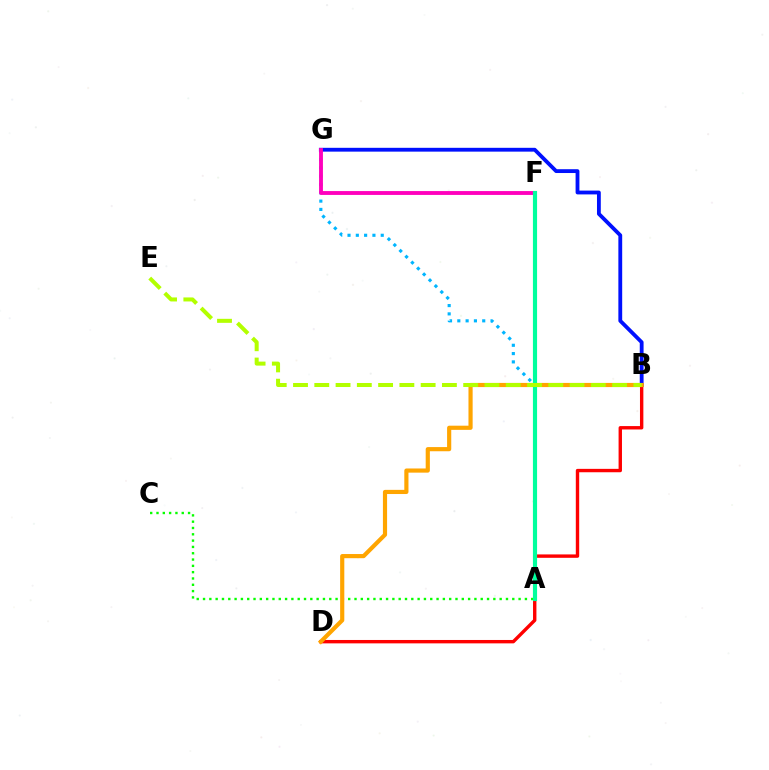{('A', 'G'): [{'color': '#00b5ff', 'line_style': 'dotted', 'thickness': 2.26}], ('B', 'D'): [{'color': '#ff0000', 'line_style': 'solid', 'thickness': 2.44}, {'color': '#ffa500', 'line_style': 'solid', 'thickness': 3.0}], ('B', 'G'): [{'color': '#0010ff', 'line_style': 'solid', 'thickness': 2.75}], ('A', 'C'): [{'color': '#08ff00', 'line_style': 'dotted', 'thickness': 1.71}], ('F', 'G'): [{'color': '#9b00ff', 'line_style': 'dotted', 'thickness': 1.53}, {'color': '#ff00bd', 'line_style': 'solid', 'thickness': 2.78}], ('A', 'F'): [{'color': '#00ff9d', 'line_style': 'solid', 'thickness': 2.99}], ('B', 'E'): [{'color': '#b3ff00', 'line_style': 'dashed', 'thickness': 2.89}]}